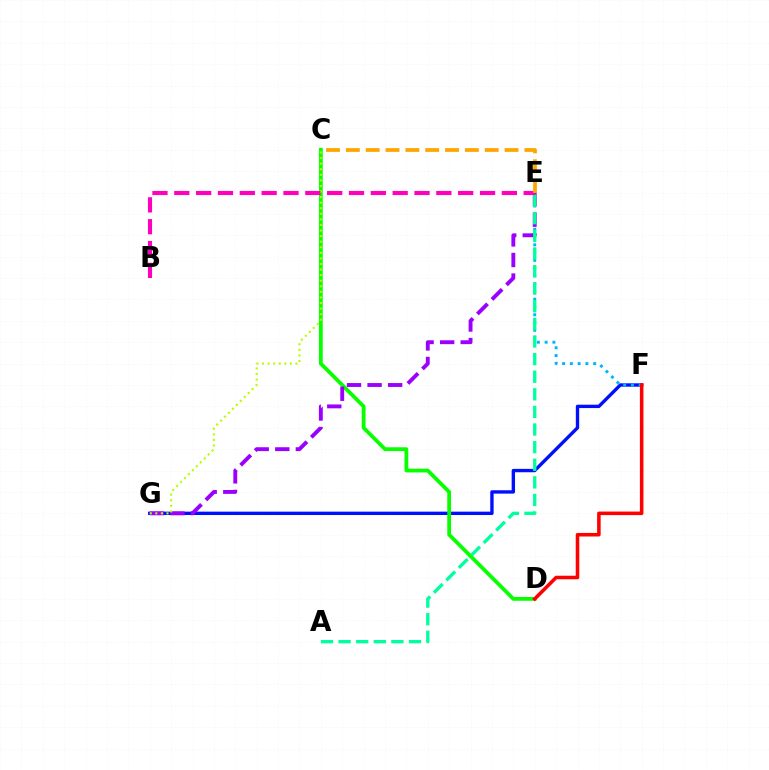{('F', 'G'): [{'color': '#0010ff', 'line_style': 'solid', 'thickness': 2.43}], ('C', 'D'): [{'color': '#08ff00', 'line_style': 'solid', 'thickness': 2.72}], ('E', 'G'): [{'color': '#9b00ff', 'line_style': 'dashed', 'thickness': 2.79}], ('E', 'F'): [{'color': '#00b5ff', 'line_style': 'dotted', 'thickness': 2.11}], ('A', 'E'): [{'color': '#00ff9d', 'line_style': 'dashed', 'thickness': 2.39}], ('C', 'G'): [{'color': '#b3ff00', 'line_style': 'dotted', 'thickness': 1.51}], ('D', 'F'): [{'color': '#ff0000', 'line_style': 'solid', 'thickness': 2.55}], ('B', 'E'): [{'color': '#ff00bd', 'line_style': 'dashed', 'thickness': 2.97}], ('C', 'E'): [{'color': '#ffa500', 'line_style': 'dashed', 'thickness': 2.69}]}